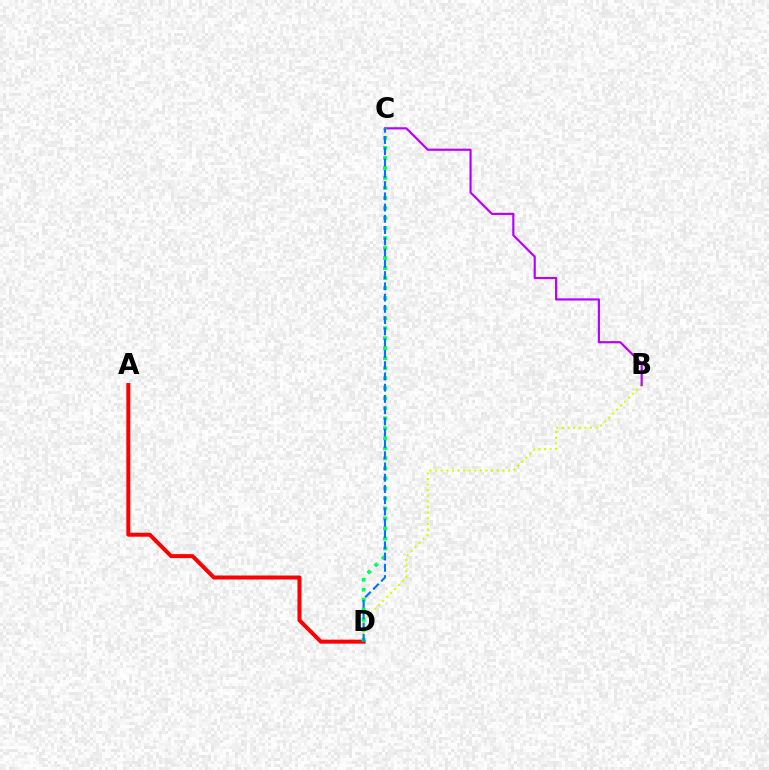{('A', 'D'): [{'color': '#ff0000', 'line_style': 'solid', 'thickness': 2.87}], ('B', 'D'): [{'color': '#d1ff00', 'line_style': 'dotted', 'thickness': 1.52}], ('B', 'C'): [{'color': '#b900ff', 'line_style': 'solid', 'thickness': 1.57}], ('C', 'D'): [{'color': '#00ff5c', 'line_style': 'dotted', 'thickness': 2.72}, {'color': '#0074ff', 'line_style': 'dashed', 'thickness': 1.53}]}